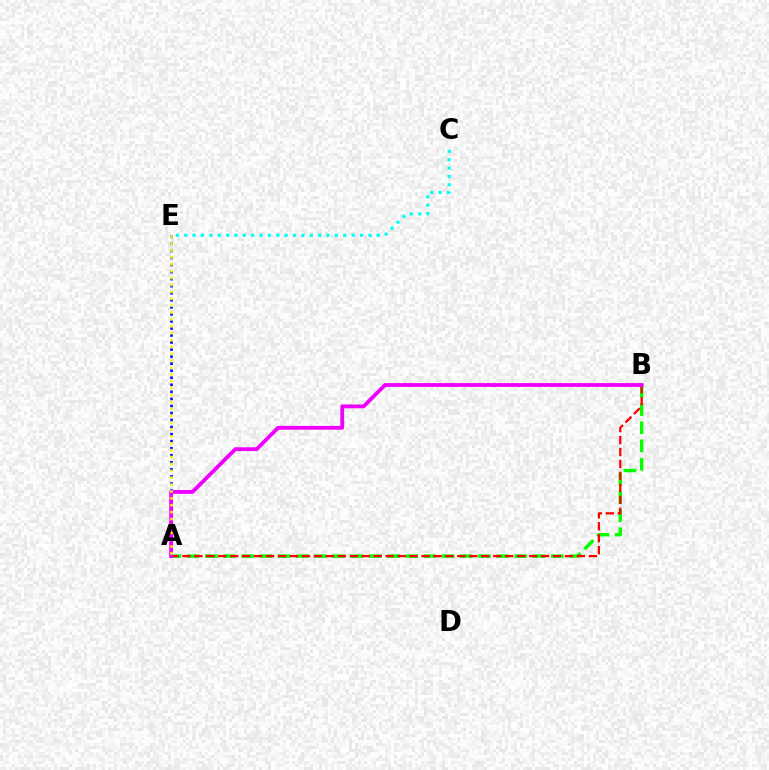{('A', 'E'): [{'color': '#0010ff', 'line_style': 'dotted', 'thickness': 1.91}, {'color': '#fcf500', 'line_style': 'dotted', 'thickness': 1.87}], ('A', 'B'): [{'color': '#08ff00', 'line_style': 'dashed', 'thickness': 2.47}, {'color': '#ff0000', 'line_style': 'dashed', 'thickness': 1.62}, {'color': '#ee00ff', 'line_style': 'solid', 'thickness': 2.74}], ('C', 'E'): [{'color': '#00fff6', 'line_style': 'dotted', 'thickness': 2.27}]}